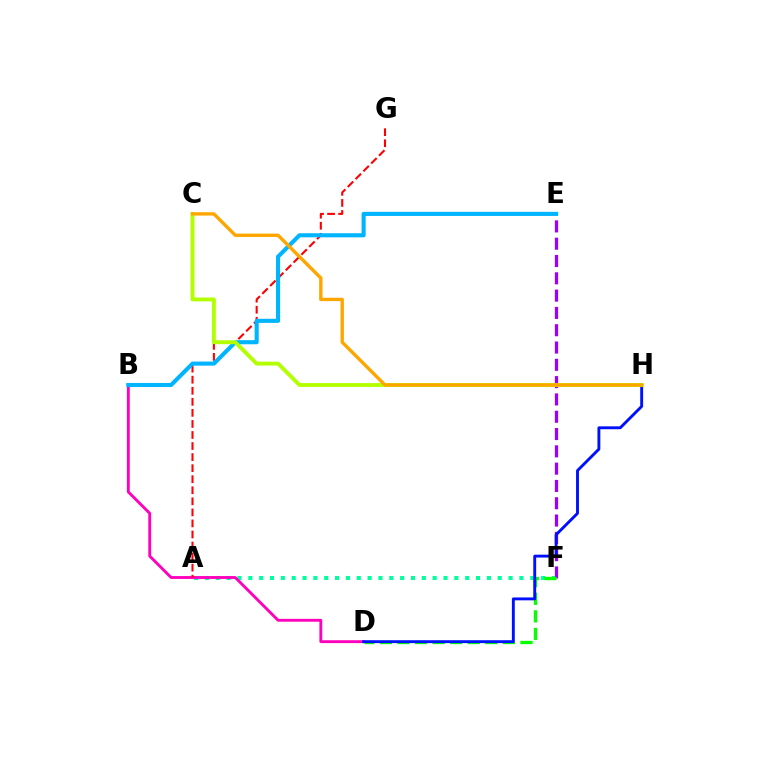{('A', 'F'): [{'color': '#00ff9d', 'line_style': 'dotted', 'thickness': 2.95}], ('B', 'D'): [{'color': '#ff00bd', 'line_style': 'solid', 'thickness': 2.06}], ('E', 'F'): [{'color': '#9b00ff', 'line_style': 'dashed', 'thickness': 2.35}], ('A', 'G'): [{'color': '#ff0000', 'line_style': 'dashed', 'thickness': 1.5}], ('B', 'E'): [{'color': '#00b5ff', 'line_style': 'solid', 'thickness': 2.95}], ('D', 'F'): [{'color': '#08ff00', 'line_style': 'dashed', 'thickness': 2.39}], ('D', 'H'): [{'color': '#0010ff', 'line_style': 'solid', 'thickness': 2.08}], ('C', 'H'): [{'color': '#b3ff00', 'line_style': 'solid', 'thickness': 2.79}, {'color': '#ffa500', 'line_style': 'solid', 'thickness': 2.42}]}